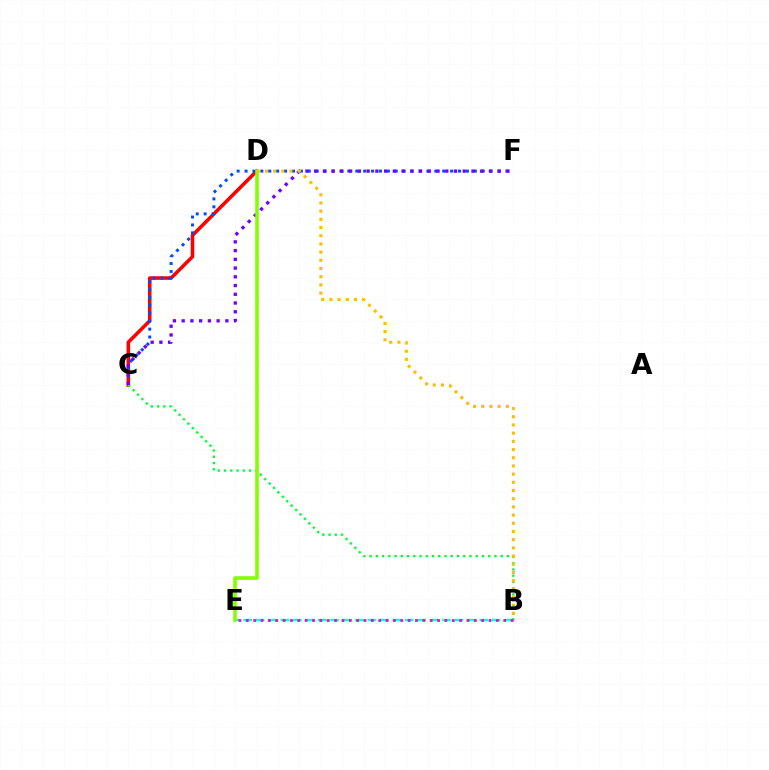{('C', 'D'): [{'color': '#ff0000', 'line_style': 'solid', 'thickness': 2.56}], ('B', 'C'): [{'color': '#00ff39', 'line_style': 'dotted', 'thickness': 1.7}], ('B', 'E'): [{'color': '#00fff6', 'line_style': 'dashed', 'thickness': 1.69}, {'color': '#ff00cf', 'line_style': 'dotted', 'thickness': 2.0}], ('C', 'F'): [{'color': '#004bff', 'line_style': 'dotted', 'thickness': 2.15}, {'color': '#7200ff', 'line_style': 'dotted', 'thickness': 2.37}], ('D', 'E'): [{'color': '#84ff00', 'line_style': 'solid', 'thickness': 2.59}], ('B', 'D'): [{'color': '#ffbd00', 'line_style': 'dotted', 'thickness': 2.23}]}